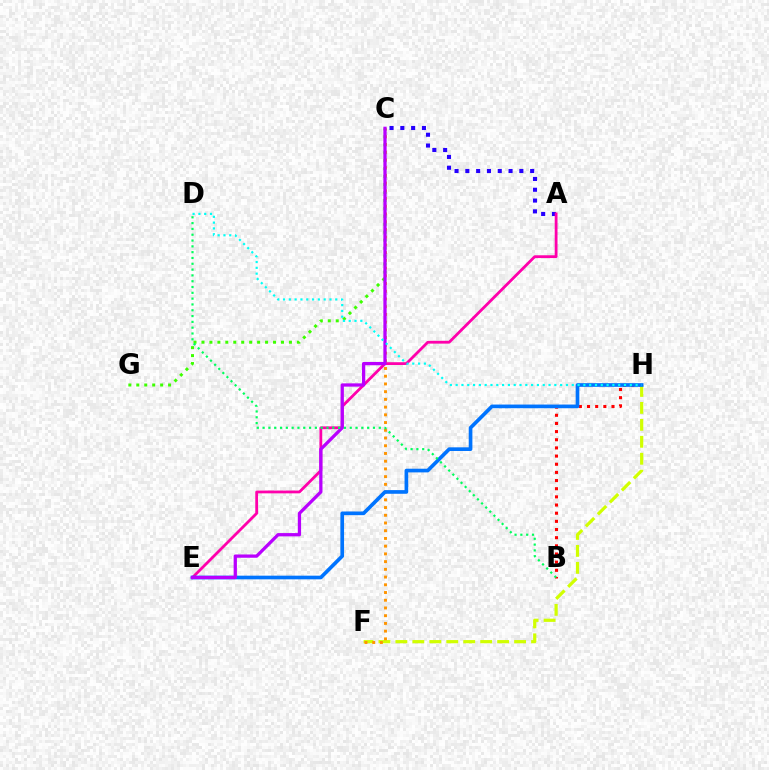{('A', 'C'): [{'color': '#2500ff', 'line_style': 'dotted', 'thickness': 2.93}], ('C', 'G'): [{'color': '#3dff00', 'line_style': 'dotted', 'thickness': 2.16}], ('B', 'H'): [{'color': '#ff0000', 'line_style': 'dotted', 'thickness': 2.22}], ('A', 'E'): [{'color': '#ff00ac', 'line_style': 'solid', 'thickness': 2.01}], ('F', 'H'): [{'color': '#d1ff00', 'line_style': 'dashed', 'thickness': 2.3}], ('C', 'F'): [{'color': '#ff9400', 'line_style': 'dotted', 'thickness': 2.1}], ('E', 'H'): [{'color': '#0074ff', 'line_style': 'solid', 'thickness': 2.64}], ('C', 'E'): [{'color': '#b900ff', 'line_style': 'solid', 'thickness': 2.36}], ('D', 'H'): [{'color': '#00fff6', 'line_style': 'dotted', 'thickness': 1.58}], ('B', 'D'): [{'color': '#00ff5c', 'line_style': 'dotted', 'thickness': 1.58}]}